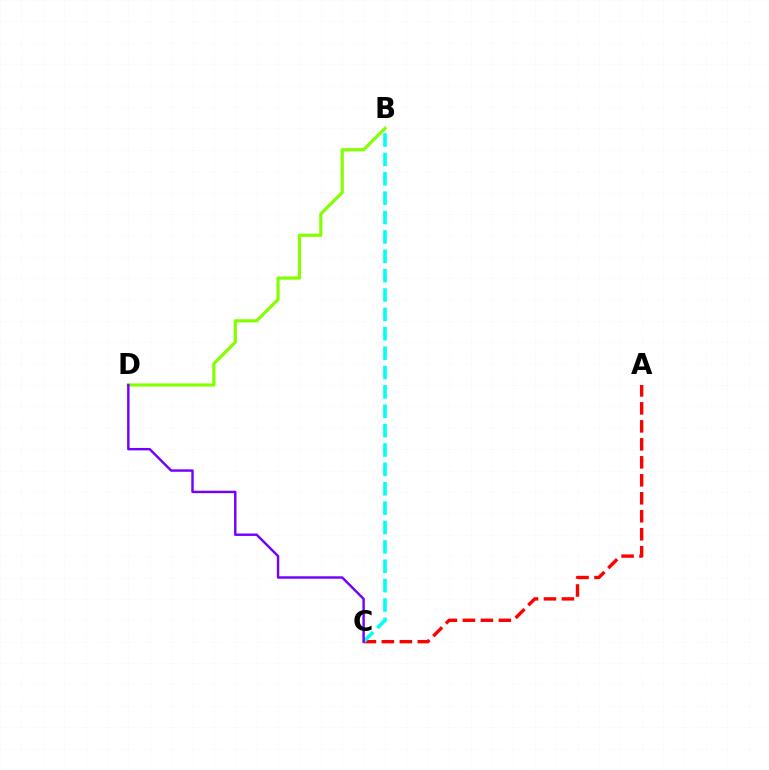{('B', 'D'): [{'color': '#84ff00', 'line_style': 'solid', 'thickness': 2.29}], ('A', 'C'): [{'color': '#ff0000', 'line_style': 'dashed', 'thickness': 2.44}], ('B', 'C'): [{'color': '#00fff6', 'line_style': 'dashed', 'thickness': 2.63}], ('C', 'D'): [{'color': '#7200ff', 'line_style': 'solid', 'thickness': 1.75}]}